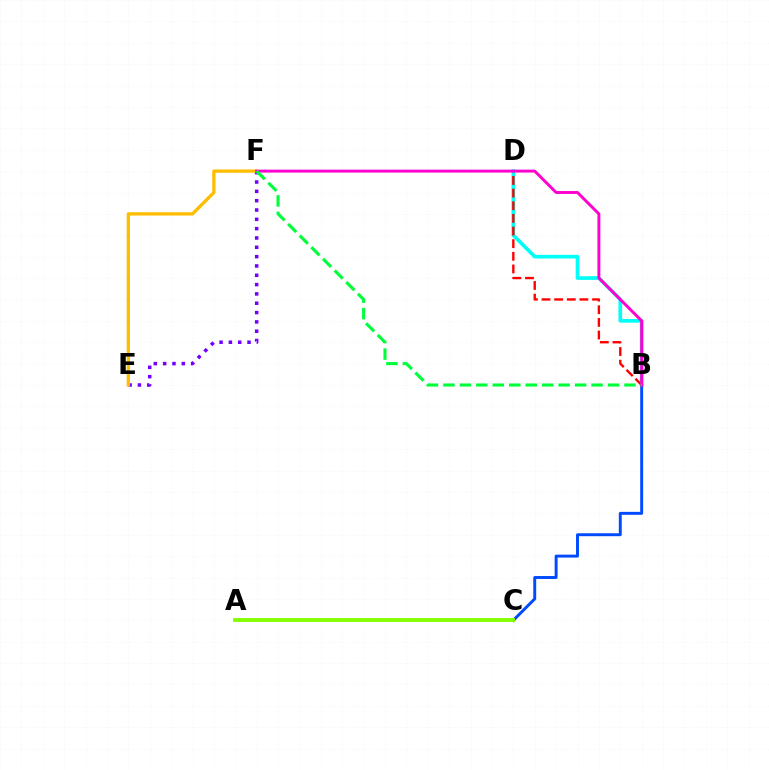{('E', 'F'): [{'color': '#7200ff', 'line_style': 'dotted', 'thickness': 2.53}, {'color': '#ffbd00', 'line_style': 'solid', 'thickness': 2.38}], ('B', 'D'): [{'color': '#00fff6', 'line_style': 'solid', 'thickness': 2.64}, {'color': '#ff0000', 'line_style': 'dashed', 'thickness': 1.72}], ('B', 'C'): [{'color': '#004bff', 'line_style': 'solid', 'thickness': 2.11}], ('A', 'C'): [{'color': '#84ff00', 'line_style': 'solid', 'thickness': 2.78}], ('B', 'F'): [{'color': '#ff00cf', 'line_style': 'solid', 'thickness': 2.11}, {'color': '#00ff39', 'line_style': 'dashed', 'thickness': 2.24}]}